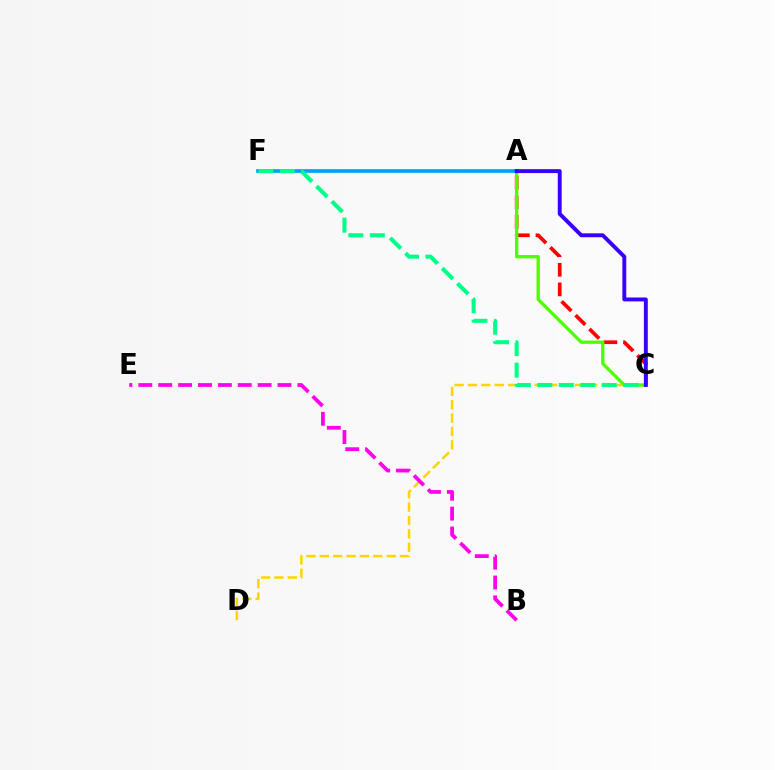{('C', 'D'): [{'color': '#ffd500', 'line_style': 'dashed', 'thickness': 1.82}], ('A', 'F'): [{'color': '#009eff', 'line_style': 'solid', 'thickness': 2.64}], ('A', 'C'): [{'color': '#ff0000', 'line_style': 'dashed', 'thickness': 2.66}, {'color': '#4fff00', 'line_style': 'solid', 'thickness': 2.38}, {'color': '#3700ff', 'line_style': 'solid', 'thickness': 2.81}], ('B', 'E'): [{'color': '#ff00ed', 'line_style': 'dashed', 'thickness': 2.7}], ('C', 'F'): [{'color': '#00ff86', 'line_style': 'dashed', 'thickness': 2.92}]}